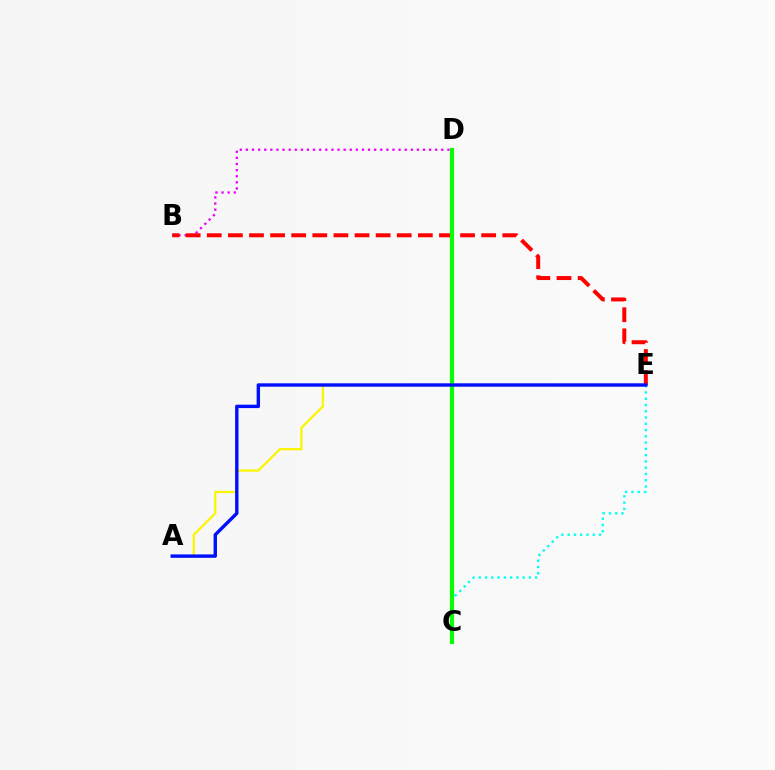{('A', 'E'): [{'color': '#fcf500', 'line_style': 'solid', 'thickness': 1.63}, {'color': '#0010ff', 'line_style': 'solid', 'thickness': 2.45}], ('C', 'E'): [{'color': '#00fff6', 'line_style': 'dotted', 'thickness': 1.7}], ('B', 'D'): [{'color': '#ee00ff', 'line_style': 'dotted', 'thickness': 1.66}], ('B', 'E'): [{'color': '#ff0000', 'line_style': 'dashed', 'thickness': 2.87}], ('C', 'D'): [{'color': '#08ff00', 'line_style': 'solid', 'thickness': 2.99}]}